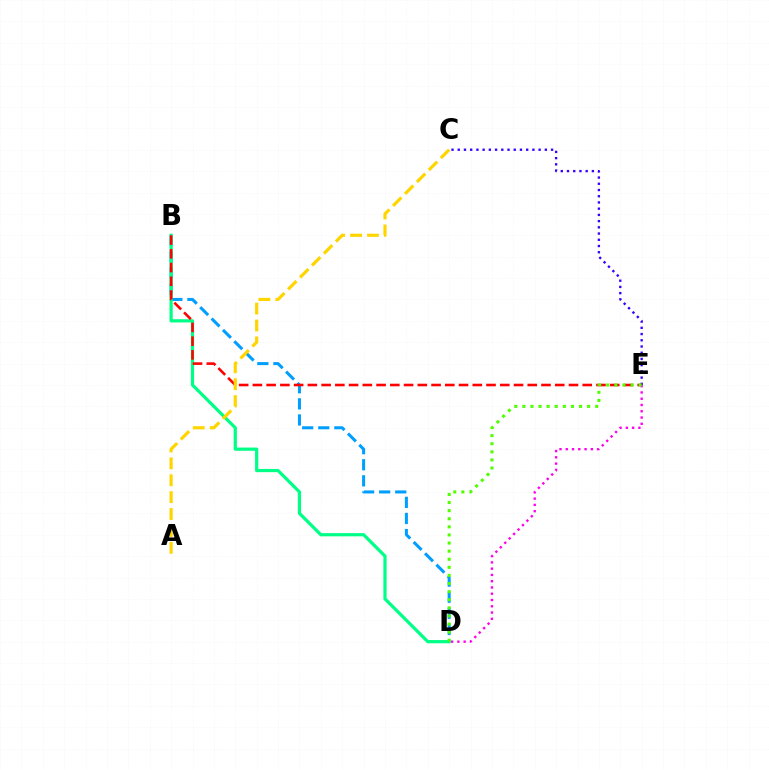{('B', 'D'): [{'color': '#009eff', 'line_style': 'dashed', 'thickness': 2.18}, {'color': '#00ff86', 'line_style': 'solid', 'thickness': 2.31}], ('C', 'E'): [{'color': '#3700ff', 'line_style': 'dotted', 'thickness': 1.69}], ('B', 'E'): [{'color': '#ff0000', 'line_style': 'dashed', 'thickness': 1.87}], ('D', 'E'): [{'color': '#ff00ed', 'line_style': 'dotted', 'thickness': 1.7}, {'color': '#4fff00', 'line_style': 'dotted', 'thickness': 2.2}], ('A', 'C'): [{'color': '#ffd500', 'line_style': 'dashed', 'thickness': 2.3}]}